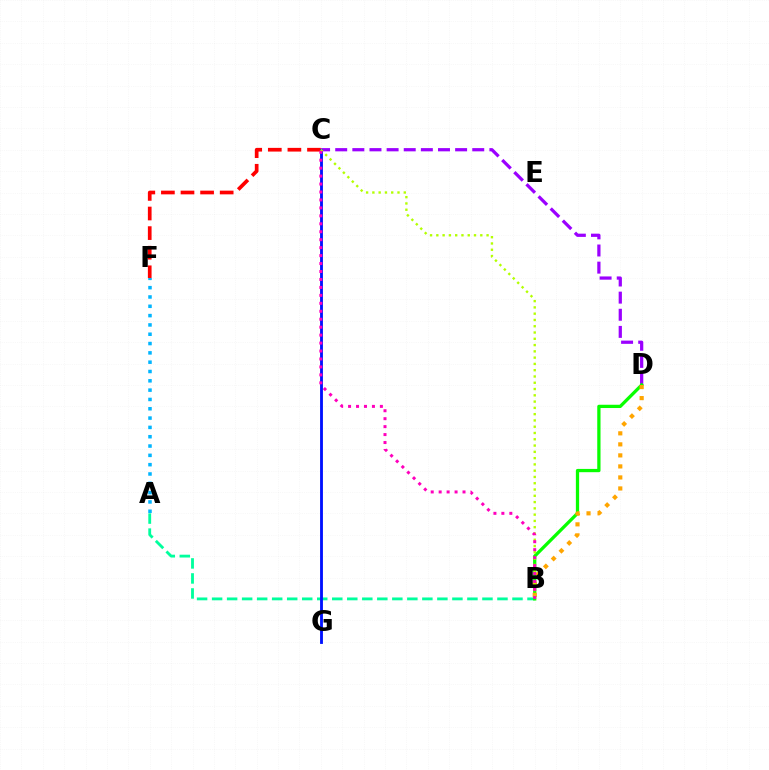{('C', 'D'): [{'color': '#9b00ff', 'line_style': 'dashed', 'thickness': 2.33}], ('A', 'B'): [{'color': '#00ff9d', 'line_style': 'dashed', 'thickness': 2.04}], ('B', 'D'): [{'color': '#08ff00', 'line_style': 'solid', 'thickness': 2.35}, {'color': '#ffa500', 'line_style': 'dotted', 'thickness': 3.0}], ('A', 'F'): [{'color': '#00b5ff', 'line_style': 'dotted', 'thickness': 2.53}], ('C', 'F'): [{'color': '#ff0000', 'line_style': 'dashed', 'thickness': 2.66}], ('C', 'G'): [{'color': '#0010ff', 'line_style': 'solid', 'thickness': 2.05}], ('B', 'C'): [{'color': '#b3ff00', 'line_style': 'dotted', 'thickness': 1.71}, {'color': '#ff00bd', 'line_style': 'dotted', 'thickness': 2.16}]}